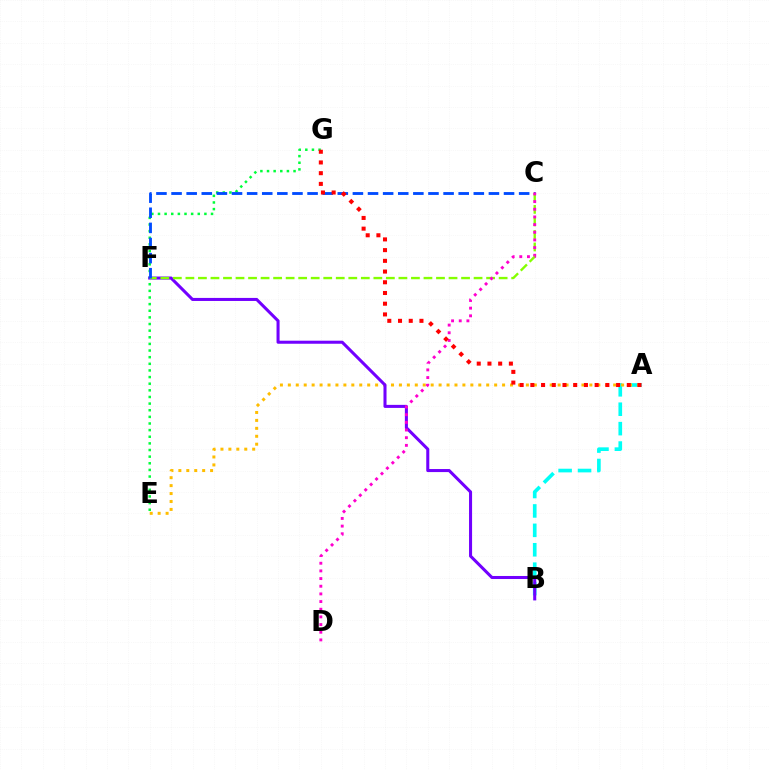{('E', 'G'): [{'color': '#00ff39', 'line_style': 'dotted', 'thickness': 1.8}], ('A', 'B'): [{'color': '#00fff6', 'line_style': 'dashed', 'thickness': 2.64}], ('A', 'E'): [{'color': '#ffbd00', 'line_style': 'dotted', 'thickness': 2.16}], ('B', 'F'): [{'color': '#7200ff', 'line_style': 'solid', 'thickness': 2.19}], ('C', 'F'): [{'color': '#84ff00', 'line_style': 'dashed', 'thickness': 1.7}, {'color': '#004bff', 'line_style': 'dashed', 'thickness': 2.05}], ('C', 'D'): [{'color': '#ff00cf', 'line_style': 'dotted', 'thickness': 2.08}], ('A', 'G'): [{'color': '#ff0000', 'line_style': 'dotted', 'thickness': 2.91}]}